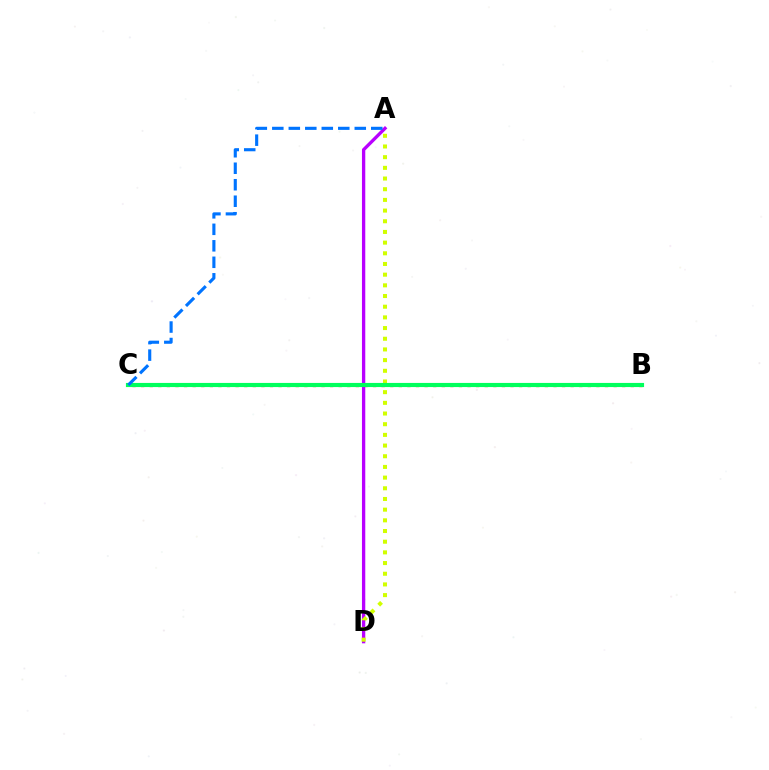{('A', 'D'): [{'color': '#b900ff', 'line_style': 'solid', 'thickness': 2.39}, {'color': '#d1ff00', 'line_style': 'dotted', 'thickness': 2.9}], ('B', 'C'): [{'color': '#ff0000', 'line_style': 'dotted', 'thickness': 2.33}, {'color': '#00ff5c', 'line_style': 'solid', 'thickness': 2.98}], ('A', 'C'): [{'color': '#0074ff', 'line_style': 'dashed', 'thickness': 2.24}]}